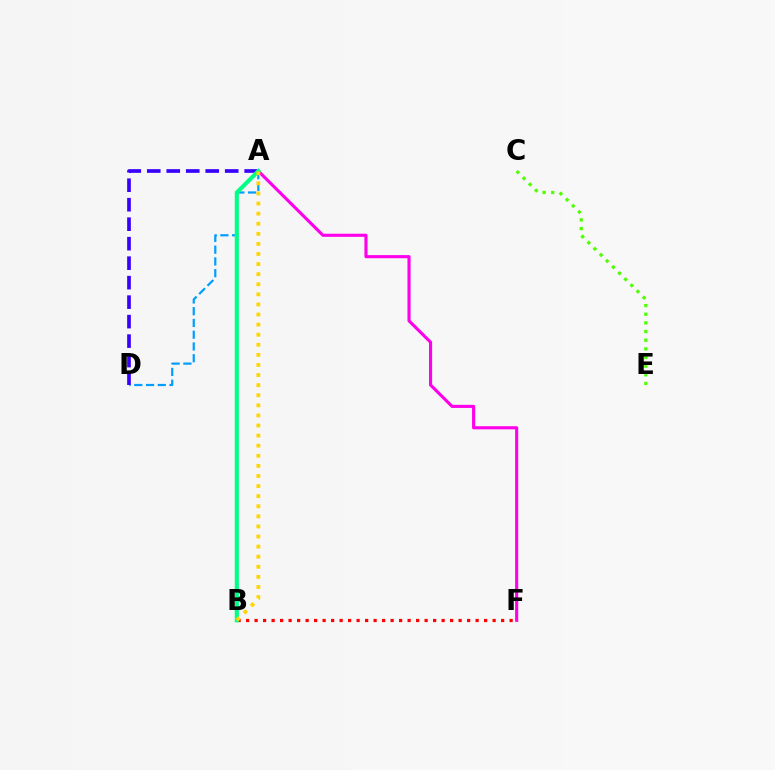{('A', 'F'): [{'color': '#ff00ed', 'line_style': 'solid', 'thickness': 2.24}], ('A', 'D'): [{'color': '#009eff', 'line_style': 'dashed', 'thickness': 1.6}, {'color': '#3700ff', 'line_style': 'dashed', 'thickness': 2.65}], ('B', 'F'): [{'color': '#ff0000', 'line_style': 'dotted', 'thickness': 2.31}], ('C', 'E'): [{'color': '#4fff00', 'line_style': 'dotted', 'thickness': 2.35}], ('A', 'B'): [{'color': '#00ff86', 'line_style': 'solid', 'thickness': 2.95}, {'color': '#ffd500', 'line_style': 'dotted', 'thickness': 2.74}]}